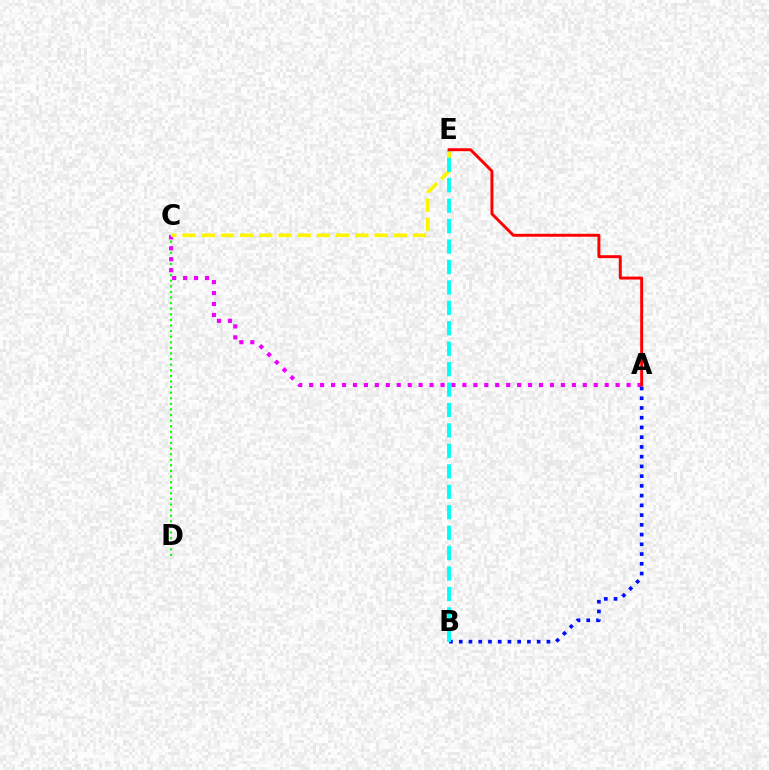{('C', 'D'): [{'color': '#08ff00', 'line_style': 'dotted', 'thickness': 1.52}], ('A', 'C'): [{'color': '#ee00ff', 'line_style': 'dotted', 'thickness': 2.97}], ('A', 'B'): [{'color': '#0010ff', 'line_style': 'dotted', 'thickness': 2.65}], ('C', 'E'): [{'color': '#fcf500', 'line_style': 'dashed', 'thickness': 2.61}], ('B', 'E'): [{'color': '#00fff6', 'line_style': 'dashed', 'thickness': 2.78}], ('A', 'E'): [{'color': '#ff0000', 'line_style': 'solid', 'thickness': 2.12}]}